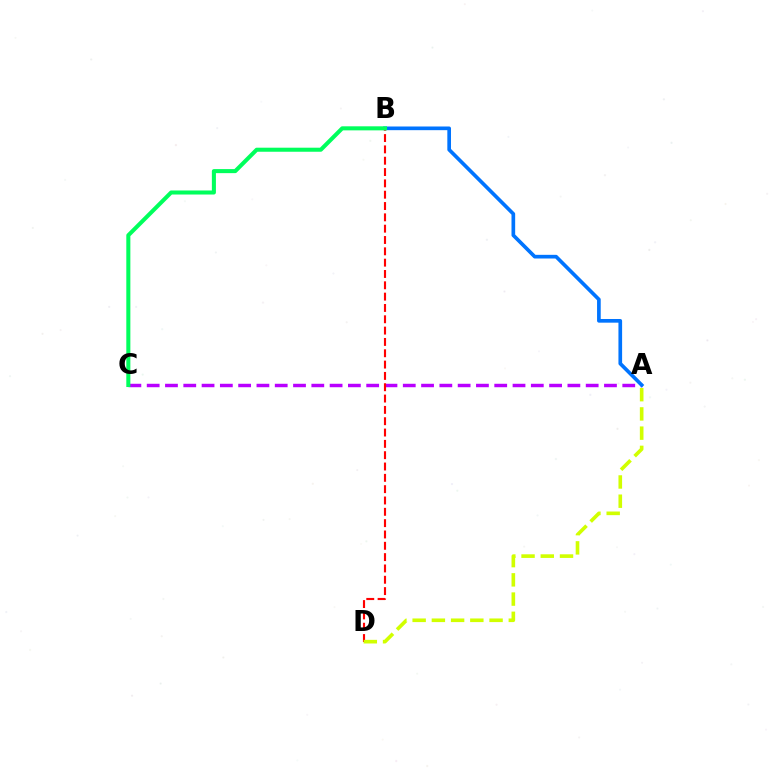{('A', 'C'): [{'color': '#b900ff', 'line_style': 'dashed', 'thickness': 2.48}], ('A', 'B'): [{'color': '#0074ff', 'line_style': 'solid', 'thickness': 2.64}], ('B', 'D'): [{'color': '#ff0000', 'line_style': 'dashed', 'thickness': 1.54}], ('A', 'D'): [{'color': '#d1ff00', 'line_style': 'dashed', 'thickness': 2.61}], ('B', 'C'): [{'color': '#00ff5c', 'line_style': 'solid', 'thickness': 2.91}]}